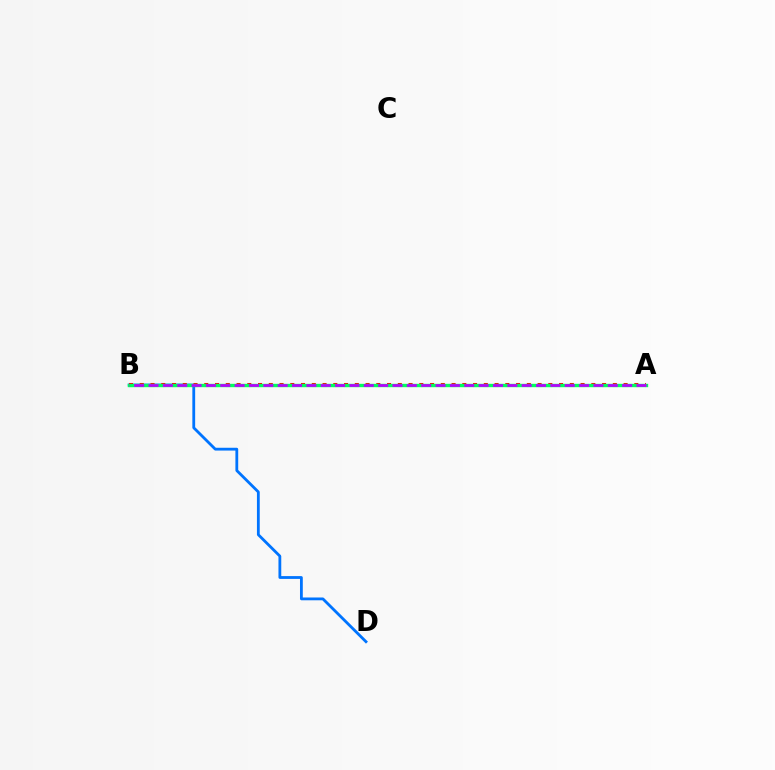{('A', 'B'): [{'color': '#d1ff00', 'line_style': 'solid', 'thickness': 2.05}, {'color': '#ff0000', 'line_style': 'dotted', 'thickness': 2.92}, {'color': '#00ff5c', 'line_style': 'solid', 'thickness': 2.43}, {'color': '#b900ff', 'line_style': 'dashed', 'thickness': 1.95}], ('B', 'D'): [{'color': '#0074ff', 'line_style': 'solid', 'thickness': 2.02}]}